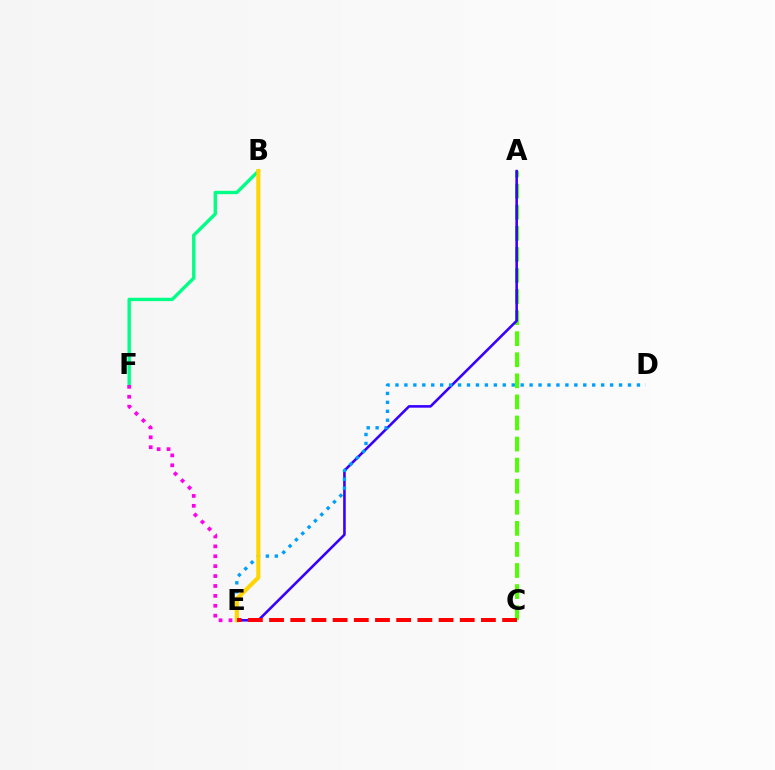{('B', 'F'): [{'color': '#00ff86', 'line_style': 'solid', 'thickness': 2.43}], ('A', 'C'): [{'color': '#4fff00', 'line_style': 'dashed', 'thickness': 2.86}], ('A', 'E'): [{'color': '#3700ff', 'line_style': 'solid', 'thickness': 1.86}], ('D', 'E'): [{'color': '#009eff', 'line_style': 'dotted', 'thickness': 2.43}], ('E', 'F'): [{'color': '#ff00ed', 'line_style': 'dotted', 'thickness': 2.69}], ('B', 'E'): [{'color': '#ffd500', 'line_style': 'solid', 'thickness': 2.93}], ('C', 'E'): [{'color': '#ff0000', 'line_style': 'dashed', 'thickness': 2.88}]}